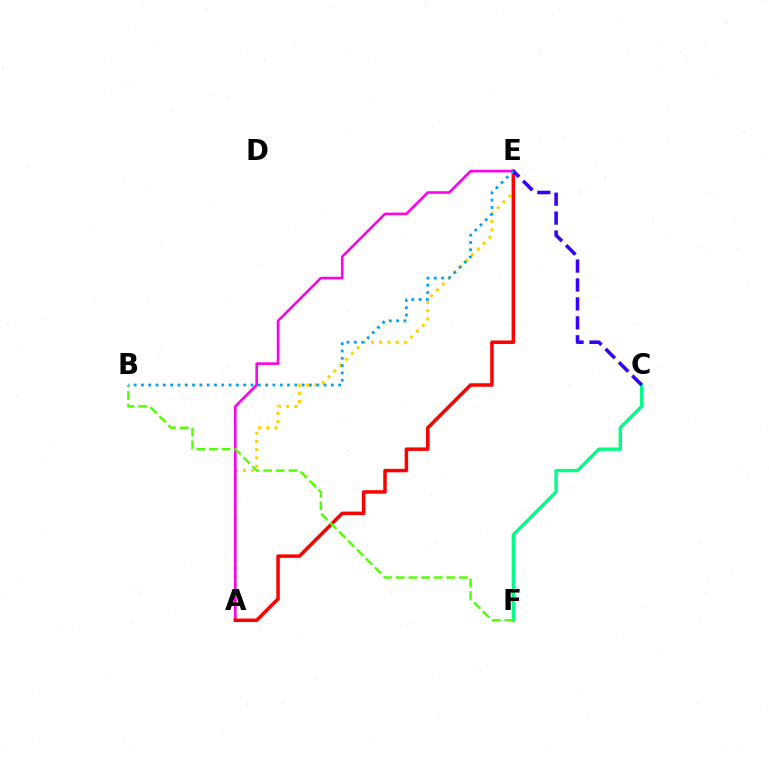{('C', 'F'): [{'color': '#00ff86', 'line_style': 'solid', 'thickness': 2.44}], ('A', 'E'): [{'color': '#ffd500', 'line_style': 'dotted', 'thickness': 2.24}, {'color': '#ff00ed', 'line_style': 'solid', 'thickness': 1.87}, {'color': '#ff0000', 'line_style': 'solid', 'thickness': 2.52}], ('B', 'F'): [{'color': '#4fff00', 'line_style': 'dashed', 'thickness': 1.72}], ('C', 'E'): [{'color': '#3700ff', 'line_style': 'dashed', 'thickness': 2.57}], ('B', 'E'): [{'color': '#009eff', 'line_style': 'dotted', 'thickness': 1.98}]}